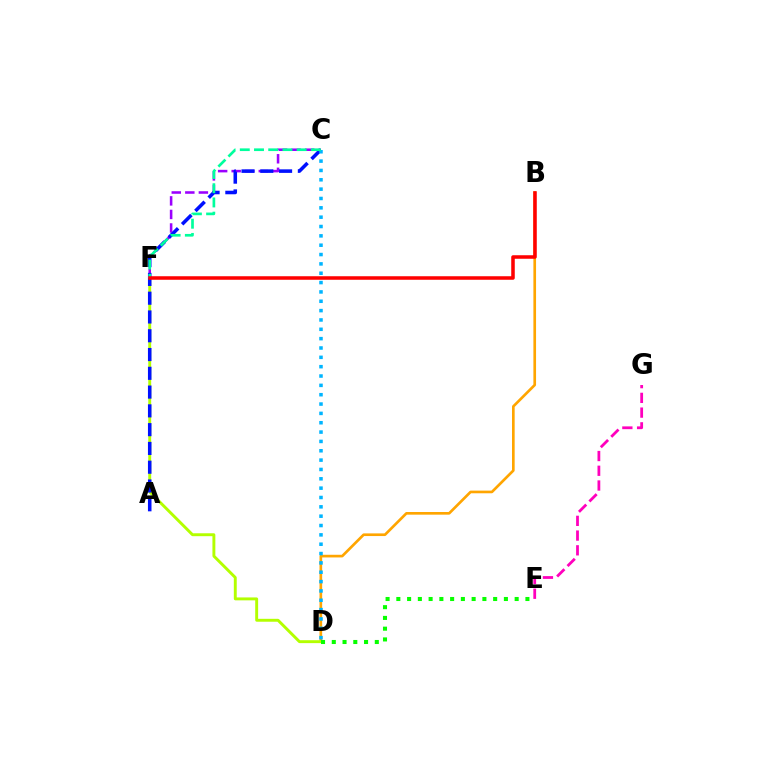{('B', 'D'): [{'color': '#ffa500', 'line_style': 'solid', 'thickness': 1.92}], ('C', 'F'): [{'color': '#9b00ff', 'line_style': 'dashed', 'thickness': 1.84}, {'color': '#00ff9d', 'line_style': 'dashed', 'thickness': 1.93}], ('D', 'F'): [{'color': '#b3ff00', 'line_style': 'solid', 'thickness': 2.1}], ('A', 'C'): [{'color': '#0010ff', 'line_style': 'dashed', 'thickness': 2.55}], ('C', 'D'): [{'color': '#00b5ff', 'line_style': 'dotted', 'thickness': 2.54}], ('B', 'F'): [{'color': '#ff0000', 'line_style': 'solid', 'thickness': 2.54}], ('E', 'G'): [{'color': '#ff00bd', 'line_style': 'dashed', 'thickness': 2.0}], ('D', 'E'): [{'color': '#08ff00', 'line_style': 'dotted', 'thickness': 2.92}]}